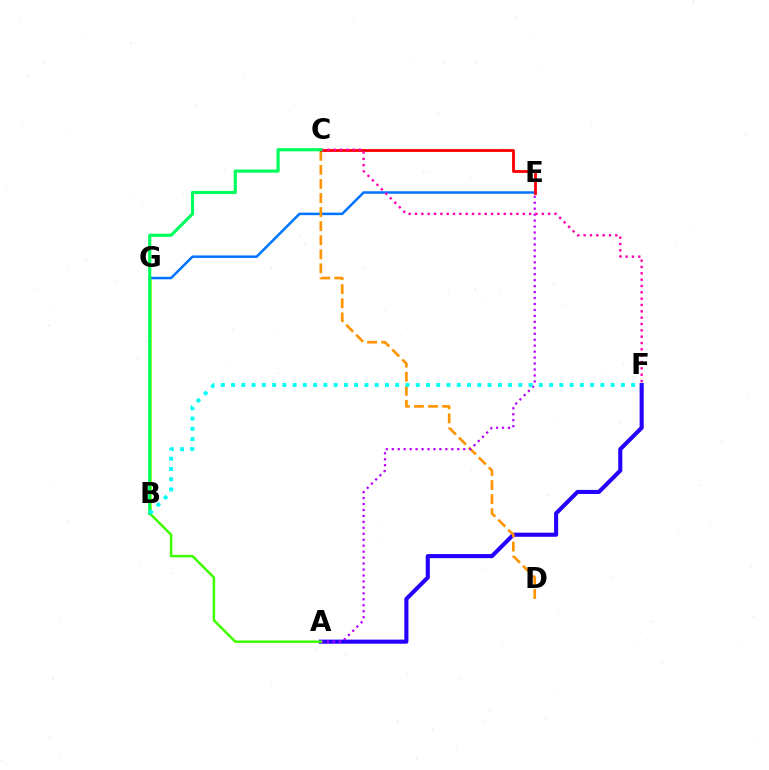{('B', 'G'): [{'color': '#d1ff00', 'line_style': 'solid', 'thickness': 2.03}], ('E', 'G'): [{'color': '#0074ff', 'line_style': 'solid', 'thickness': 1.8}], ('A', 'F'): [{'color': '#2500ff', 'line_style': 'solid', 'thickness': 2.95}], ('C', 'D'): [{'color': '#ff9400', 'line_style': 'dashed', 'thickness': 1.91}], ('C', 'E'): [{'color': '#ff0000', 'line_style': 'solid', 'thickness': 2.03}], ('A', 'E'): [{'color': '#b900ff', 'line_style': 'dotted', 'thickness': 1.62}], ('A', 'B'): [{'color': '#3dff00', 'line_style': 'solid', 'thickness': 1.79}], ('C', 'F'): [{'color': '#ff00ac', 'line_style': 'dotted', 'thickness': 1.72}], ('B', 'C'): [{'color': '#00ff5c', 'line_style': 'solid', 'thickness': 2.28}], ('B', 'F'): [{'color': '#00fff6', 'line_style': 'dotted', 'thickness': 2.79}]}